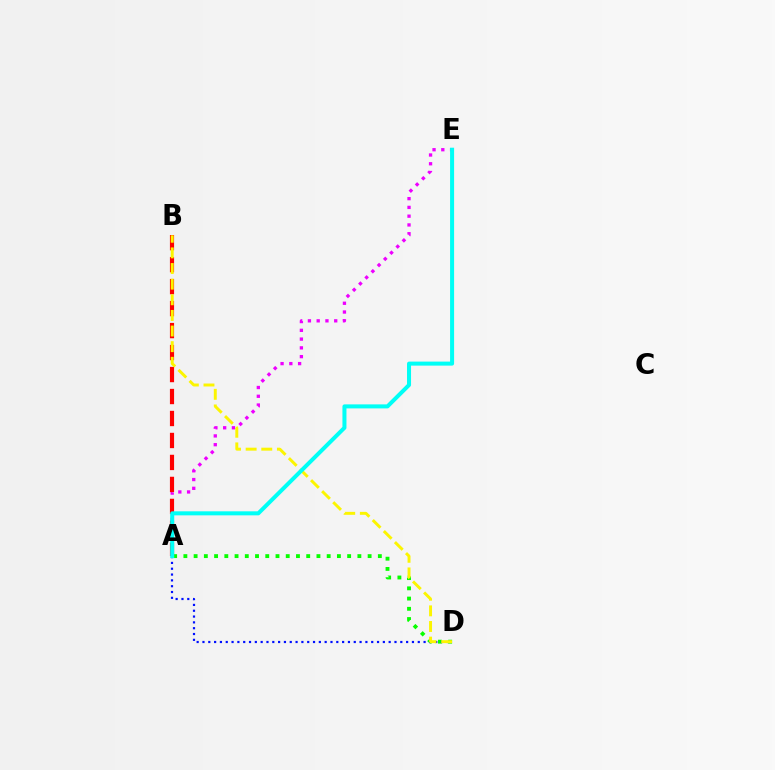{('A', 'D'): [{'color': '#08ff00', 'line_style': 'dotted', 'thickness': 2.78}, {'color': '#0010ff', 'line_style': 'dotted', 'thickness': 1.58}], ('A', 'E'): [{'color': '#ee00ff', 'line_style': 'dotted', 'thickness': 2.38}, {'color': '#00fff6', 'line_style': 'solid', 'thickness': 2.89}], ('A', 'B'): [{'color': '#ff0000', 'line_style': 'dashed', 'thickness': 2.99}], ('B', 'D'): [{'color': '#fcf500', 'line_style': 'dashed', 'thickness': 2.12}]}